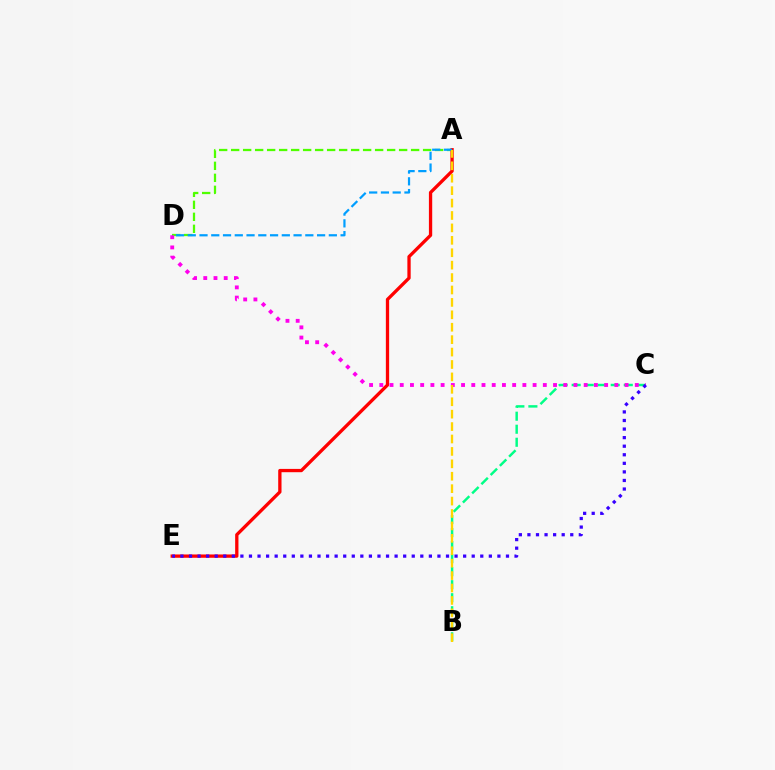{('A', 'D'): [{'color': '#4fff00', 'line_style': 'dashed', 'thickness': 1.63}, {'color': '#009eff', 'line_style': 'dashed', 'thickness': 1.6}], ('A', 'E'): [{'color': '#ff0000', 'line_style': 'solid', 'thickness': 2.37}], ('B', 'C'): [{'color': '#00ff86', 'line_style': 'dashed', 'thickness': 1.77}], ('C', 'D'): [{'color': '#ff00ed', 'line_style': 'dotted', 'thickness': 2.78}], ('C', 'E'): [{'color': '#3700ff', 'line_style': 'dotted', 'thickness': 2.33}], ('A', 'B'): [{'color': '#ffd500', 'line_style': 'dashed', 'thickness': 1.69}]}